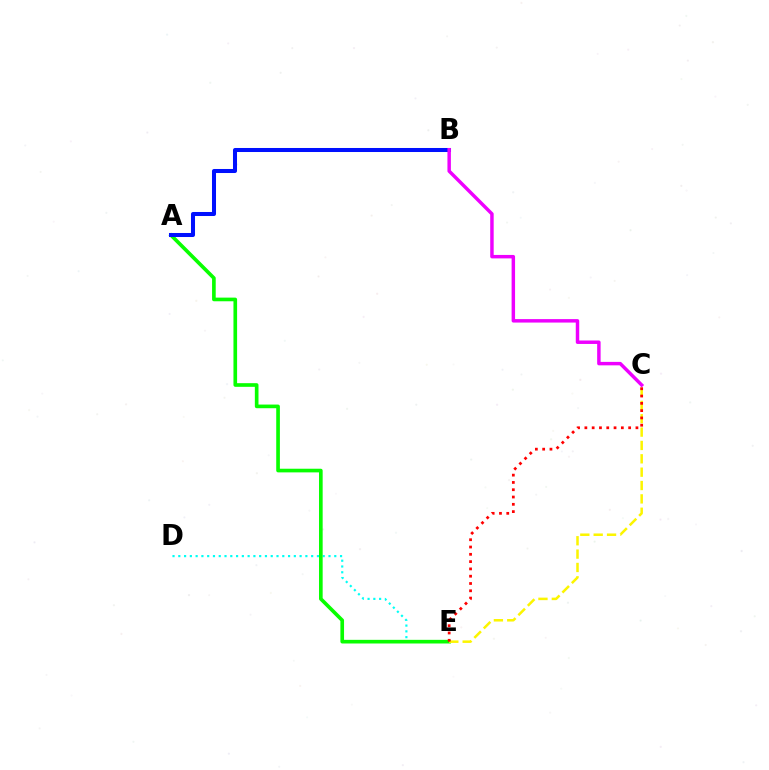{('D', 'E'): [{'color': '#00fff6', 'line_style': 'dotted', 'thickness': 1.57}], ('A', 'E'): [{'color': '#08ff00', 'line_style': 'solid', 'thickness': 2.63}], ('C', 'E'): [{'color': '#fcf500', 'line_style': 'dashed', 'thickness': 1.81}, {'color': '#ff0000', 'line_style': 'dotted', 'thickness': 1.98}], ('A', 'B'): [{'color': '#0010ff', 'line_style': 'solid', 'thickness': 2.9}], ('B', 'C'): [{'color': '#ee00ff', 'line_style': 'solid', 'thickness': 2.49}]}